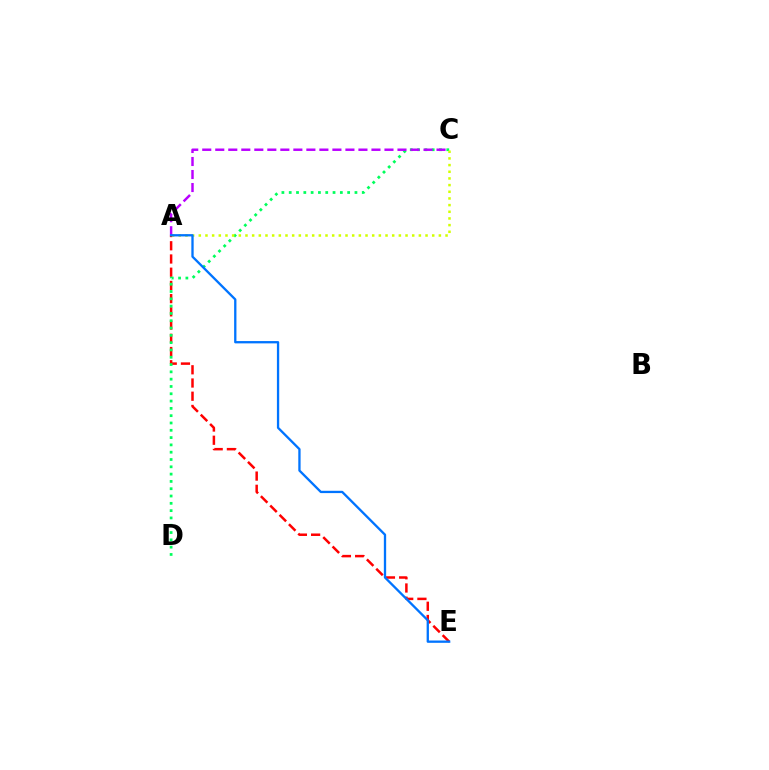{('A', 'E'): [{'color': '#ff0000', 'line_style': 'dashed', 'thickness': 1.8}, {'color': '#0074ff', 'line_style': 'solid', 'thickness': 1.66}], ('C', 'D'): [{'color': '#00ff5c', 'line_style': 'dotted', 'thickness': 1.98}], ('A', 'C'): [{'color': '#d1ff00', 'line_style': 'dotted', 'thickness': 1.81}, {'color': '#b900ff', 'line_style': 'dashed', 'thickness': 1.77}]}